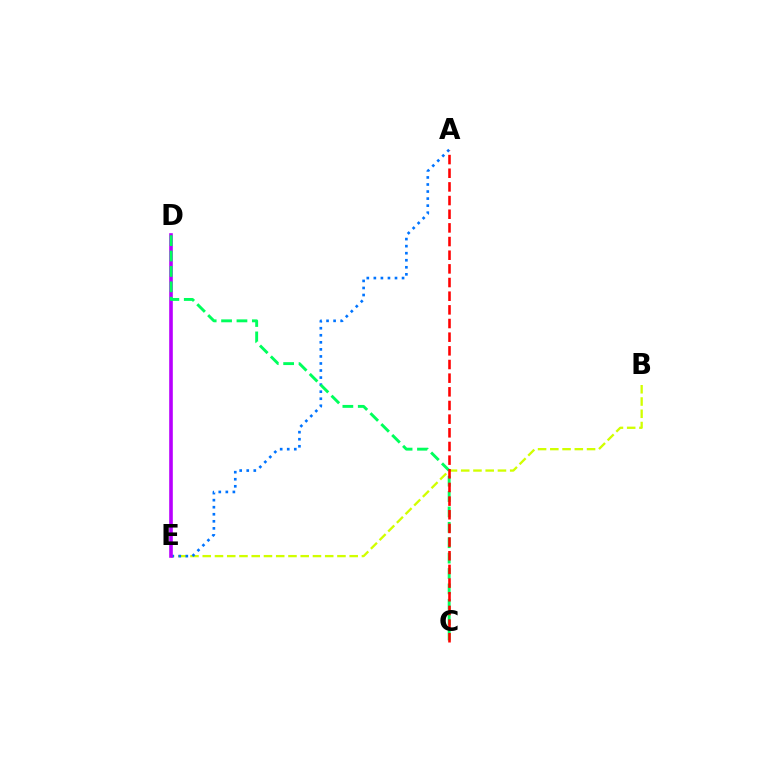{('B', 'E'): [{'color': '#d1ff00', 'line_style': 'dashed', 'thickness': 1.66}], ('A', 'E'): [{'color': '#0074ff', 'line_style': 'dotted', 'thickness': 1.92}], ('D', 'E'): [{'color': '#b900ff', 'line_style': 'solid', 'thickness': 2.61}], ('C', 'D'): [{'color': '#00ff5c', 'line_style': 'dashed', 'thickness': 2.09}], ('A', 'C'): [{'color': '#ff0000', 'line_style': 'dashed', 'thickness': 1.86}]}